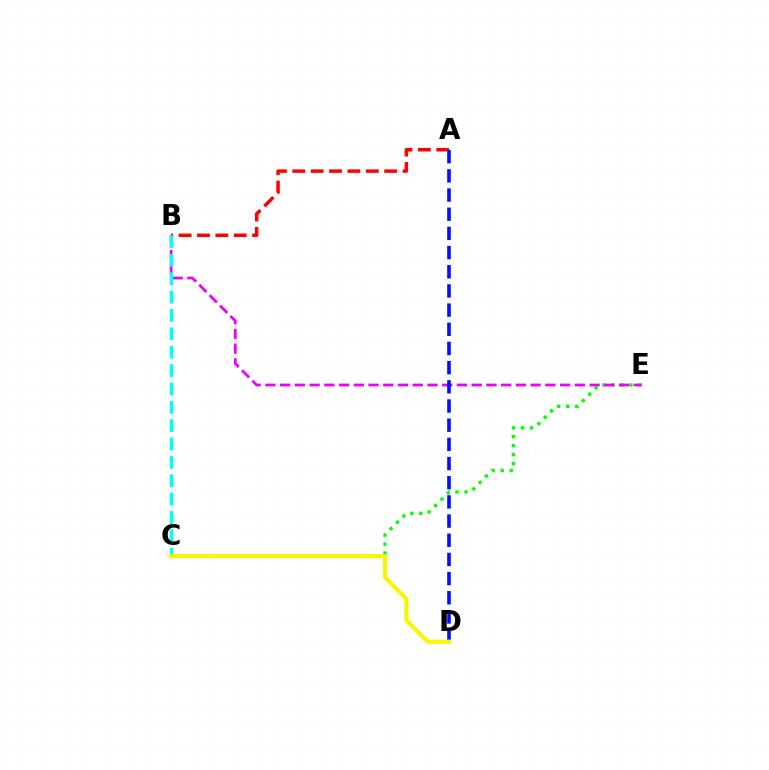{('A', 'B'): [{'color': '#ff0000', 'line_style': 'dashed', 'thickness': 2.5}], ('C', 'E'): [{'color': '#08ff00', 'line_style': 'dotted', 'thickness': 2.45}], ('B', 'E'): [{'color': '#ee00ff', 'line_style': 'dashed', 'thickness': 2.0}], ('B', 'C'): [{'color': '#00fff6', 'line_style': 'dashed', 'thickness': 2.5}], ('A', 'D'): [{'color': '#0010ff', 'line_style': 'dashed', 'thickness': 2.61}], ('C', 'D'): [{'color': '#fcf500', 'line_style': 'solid', 'thickness': 2.96}]}